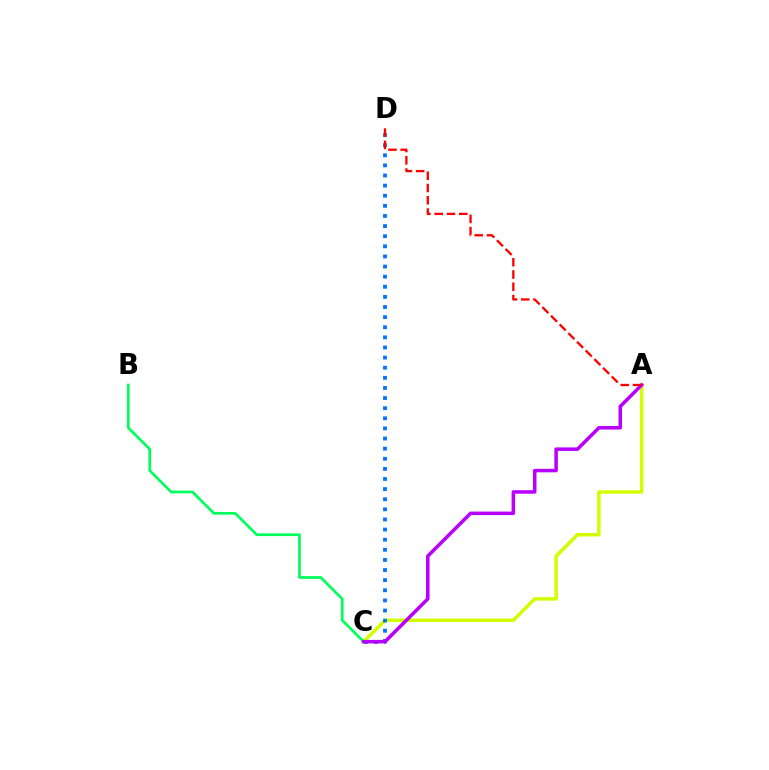{('A', 'C'): [{'color': '#d1ff00', 'line_style': 'solid', 'thickness': 2.51}, {'color': '#b900ff', 'line_style': 'solid', 'thickness': 2.53}], ('C', 'D'): [{'color': '#0074ff', 'line_style': 'dotted', 'thickness': 2.75}], ('B', 'C'): [{'color': '#00ff5c', 'line_style': 'solid', 'thickness': 1.94}], ('A', 'D'): [{'color': '#ff0000', 'line_style': 'dashed', 'thickness': 1.67}]}